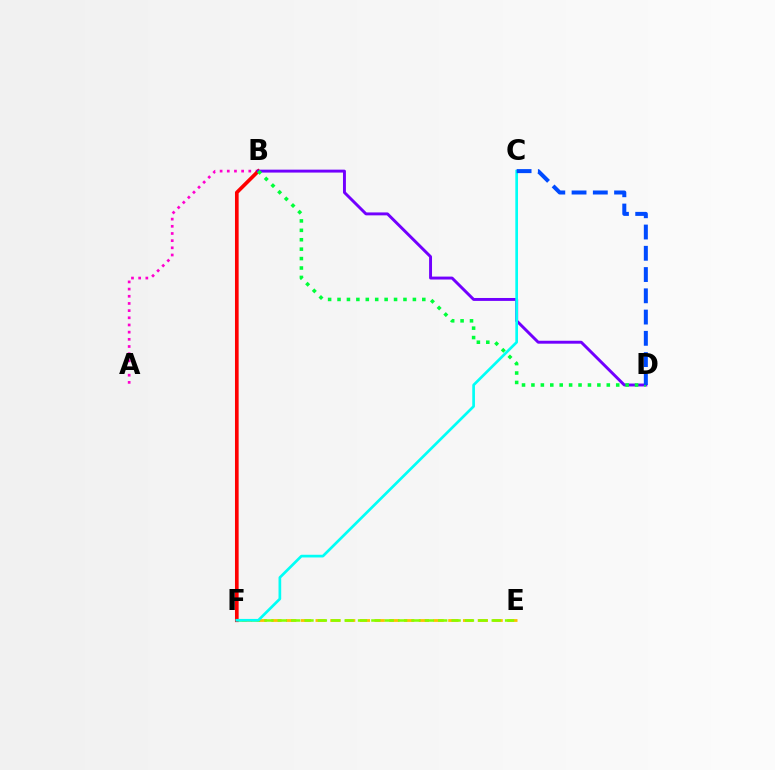{('E', 'F'): [{'color': '#ffbd00', 'line_style': 'dashed', 'thickness': 2.0}, {'color': '#84ff00', 'line_style': 'dashed', 'thickness': 1.82}], ('A', 'B'): [{'color': '#ff00cf', 'line_style': 'dotted', 'thickness': 1.95}], ('B', 'F'): [{'color': '#ff0000', 'line_style': 'solid', 'thickness': 2.64}], ('B', 'D'): [{'color': '#7200ff', 'line_style': 'solid', 'thickness': 2.11}, {'color': '#00ff39', 'line_style': 'dotted', 'thickness': 2.56}], ('C', 'F'): [{'color': '#00fff6', 'line_style': 'solid', 'thickness': 1.94}], ('C', 'D'): [{'color': '#004bff', 'line_style': 'dashed', 'thickness': 2.89}]}